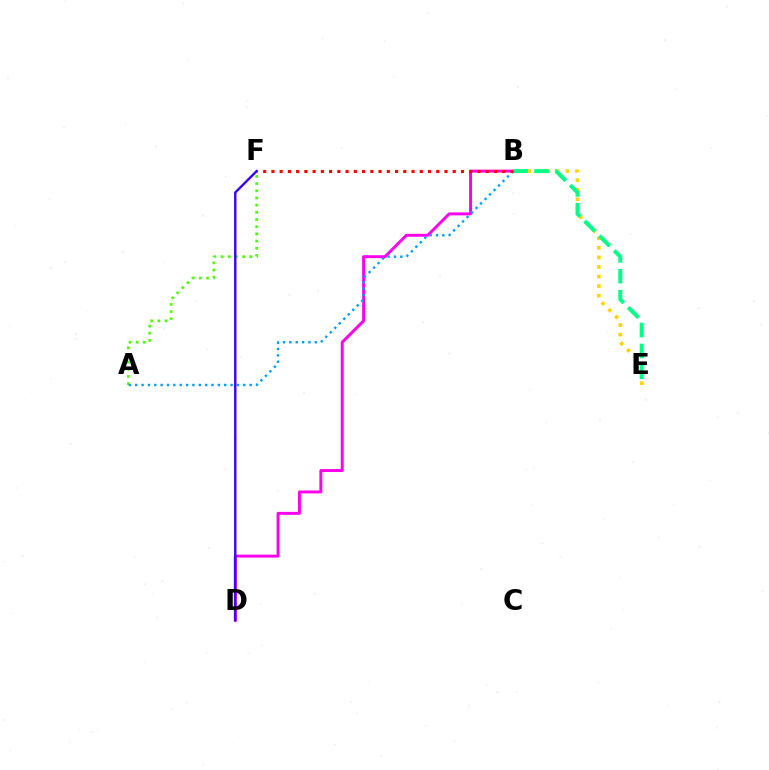{('B', 'D'): [{'color': '#ff00ed', 'line_style': 'solid', 'thickness': 2.12}], ('B', 'E'): [{'color': '#ffd500', 'line_style': 'dotted', 'thickness': 2.6}, {'color': '#00ff86', 'line_style': 'dashed', 'thickness': 2.84}], ('A', 'F'): [{'color': '#4fff00', 'line_style': 'dotted', 'thickness': 1.95}], ('A', 'B'): [{'color': '#009eff', 'line_style': 'dotted', 'thickness': 1.73}], ('B', 'F'): [{'color': '#ff0000', 'line_style': 'dotted', 'thickness': 2.24}], ('D', 'F'): [{'color': '#3700ff', 'line_style': 'solid', 'thickness': 1.72}]}